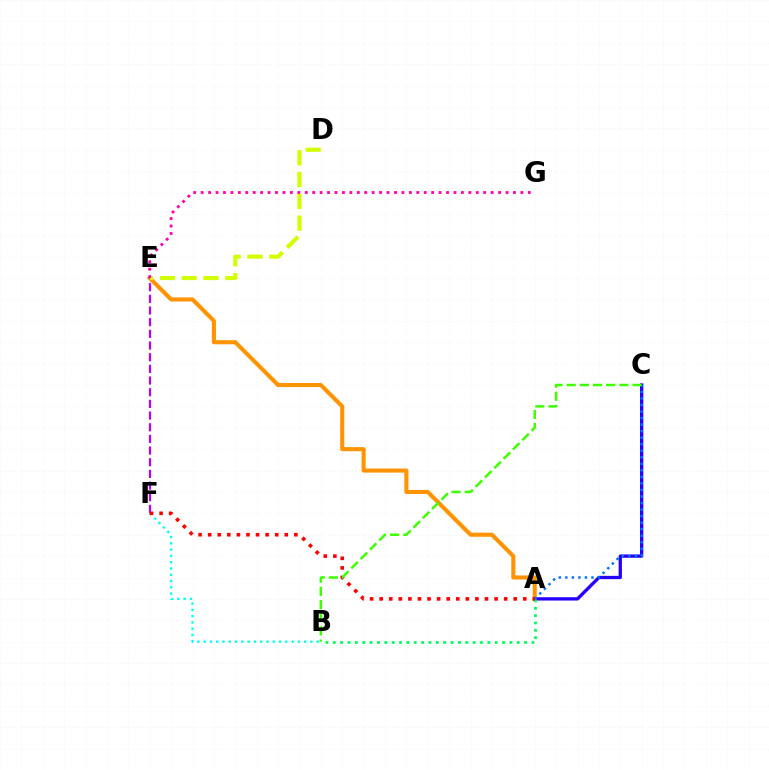{('A', 'E'): [{'color': '#ff9400', 'line_style': 'solid', 'thickness': 2.95}], ('A', 'C'): [{'color': '#2500ff', 'line_style': 'solid', 'thickness': 2.38}, {'color': '#0074ff', 'line_style': 'dotted', 'thickness': 1.78}], ('B', 'F'): [{'color': '#00fff6', 'line_style': 'dotted', 'thickness': 1.71}], ('E', 'F'): [{'color': '#b900ff', 'line_style': 'dashed', 'thickness': 1.59}], ('D', 'E'): [{'color': '#d1ff00', 'line_style': 'dashed', 'thickness': 2.96}], ('A', 'B'): [{'color': '#00ff5c', 'line_style': 'dotted', 'thickness': 2.0}], ('A', 'F'): [{'color': '#ff0000', 'line_style': 'dotted', 'thickness': 2.6}], ('E', 'G'): [{'color': '#ff00ac', 'line_style': 'dotted', 'thickness': 2.02}], ('B', 'C'): [{'color': '#3dff00', 'line_style': 'dashed', 'thickness': 1.79}]}